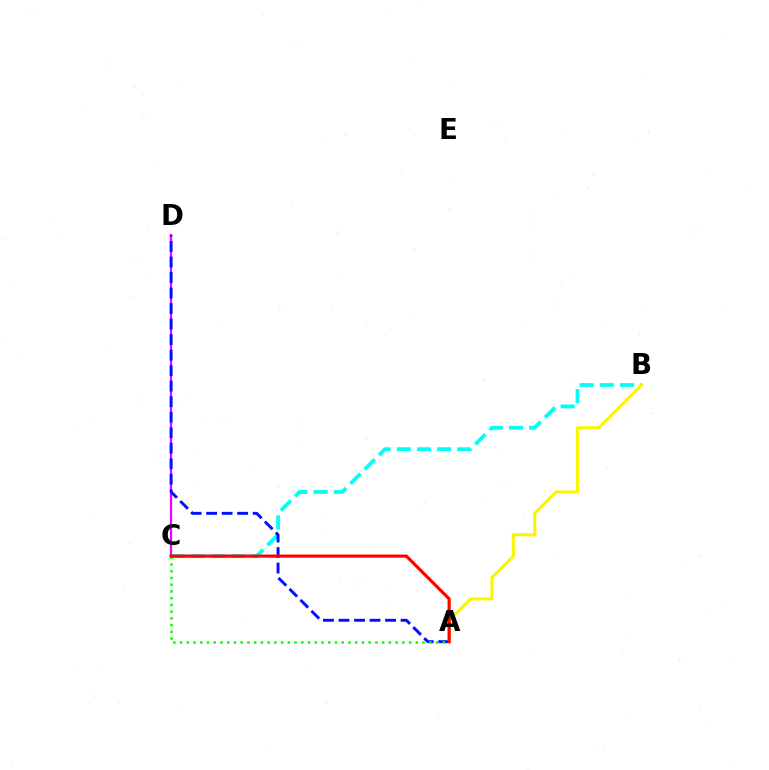{('B', 'C'): [{'color': '#00fff6', 'line_style': 'dashed', 'thickness': 2.74}], ('C', 'D'): [{'color': '#ee00ff', 'line_style': 'solid', 'thickness': 1.59}], ('A', 'B'): [{'color': '#fcf500', 'line_style': 'solid', 'thickness': 2.23}], ('A', 'D'): [{'color': '#0010ff', 'line_style': 'dashed', 'thickness': 2.11}], ('A', 'C'): [{'color': '#08ff00', 'line_style': 'dotted', 'thickness': 1.83}, {'color': '#ff0000', 'line_style': 'solid', 'thickness': 2.27}]}